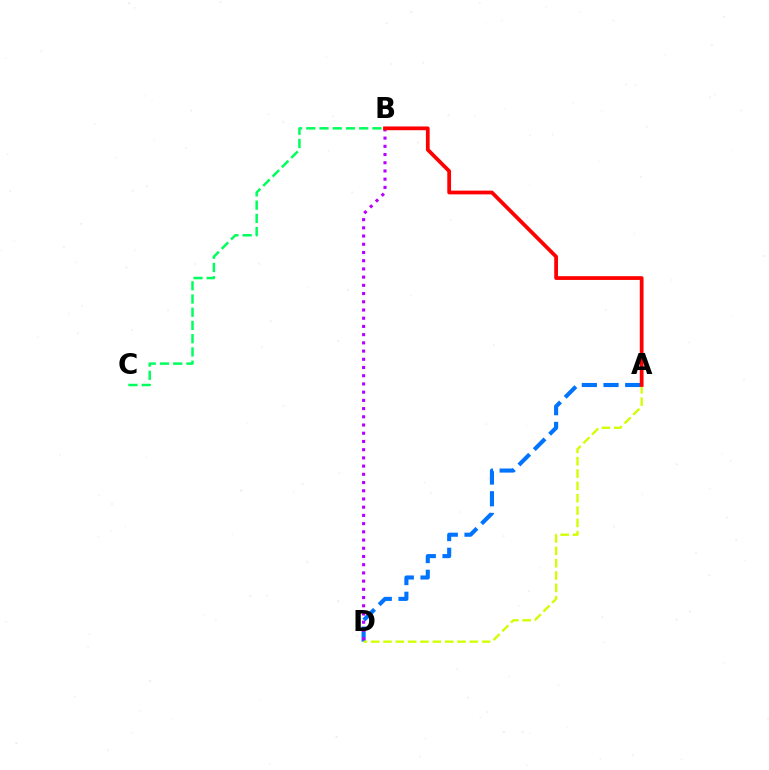{('A', 'D'): [{'color': '#0074ff', 'line_style': 'dashed', 'thickness': 2.95}, {'color': '#d1ff00', 'line_style': 'dashed', 'thickness': 1.68}], ('B', 'D'): [{'color': '#b900ff', 'line_style': 'dotted', 'thickness': 2.23}], ('B', 'C'): [{'color': '#00ff5c', 'line_style': 'dashed', 'thickness': 1.8}], ('A', 'B'): [{'color': '#ff0000', 'line_style': 'solid', 'thickness': 2.71}]}